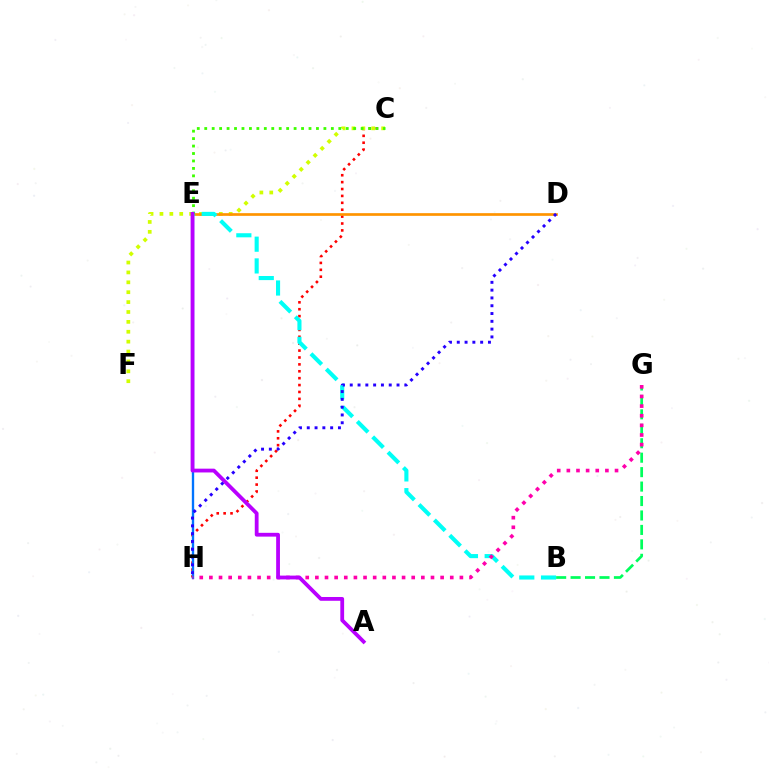{('B', 'G'): [{'color': '#00ff5c', 'line_style': 'dashed', 'thickness': 1.96}], ('C', 'H'): [{'color': '#ff0000', 'line_style': 'dotted', 'thickness': 1.87}], ('C', 'F'): [{'color': '#d1ff00', 'line_style': 'dotted', 'thickness': 2.69}], ('D', 'E'): [{'color': '#ff9400', 'line_style': 'solid', 'thickness': 1.94}], ('E', 'H'): [{'color': '#0074ff', 'line_style': 'solid', 'thickness': 1.69}], ('B', 'E'): [{'color': '#00fff6', 'line_style': 'dashed', 'thickness': 2.95}], ('C', 'E'): [{'color': '#3dff00', 'line_style': 'dotted', 'thickness': 2.02}], ('G', 'H'): [{'color': '#ff00ac', 'line_style': 'dotted', 'thickness': 2.62}], ('A', 'E'): [{'color': '#b900ff', 'line_style': 'solid', 'thickness': 2.73}], ('D', 'H'): [{'color': '#2500ff', 'line_style': 'dotted', 'thickness': 2.12}]}